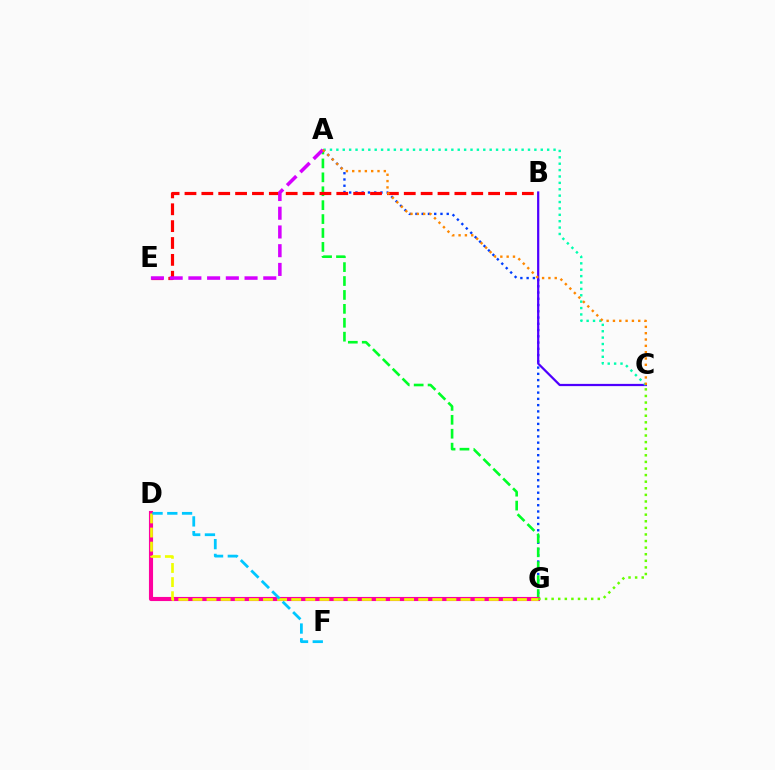{('A', 'G'): [{'color': '#003fff', 'line_style': 'dotted', 'thickness': 1.7}, {'color': '#00ff27', 'line_style': 'dashed', 'thickness': 1.89}], ('B', 'E'): [{'color': '#ff0000', 'line_style': 'dashed', 'thickness': 2.29}], ('B', 'C'): [{'color': '#4f00ff', 'line_style': 'solid', 'thickness': 1.61}], ('D', 'G'): [{'color': '#ff00a0', 'line_style': 'solid', 'thickness': 2.96}, {'color': '#eeff00', 'line_style': 'dashed', 'thickness': 1.92}], ('A', 'C'): [{'color': '#00ffaf', 'line_style': 'dotted', 'thickness': 1.74}, {'color': '#ff8800', 'line_style': 'dotted', 'thickness': 1.72}], ('D', 'F'): [{'color': '#00c7ff', 'line_style': 'dashed', 'thickness': 2.0}], ('A', 'E'): [{'color': '#d600ff', 'line_style': 'dashed', 'thickness': 2.54}], ('C', 'G'): [{'color': '#66ff00', 'line_style': 'dotted', 'thickness': 1.79}]}